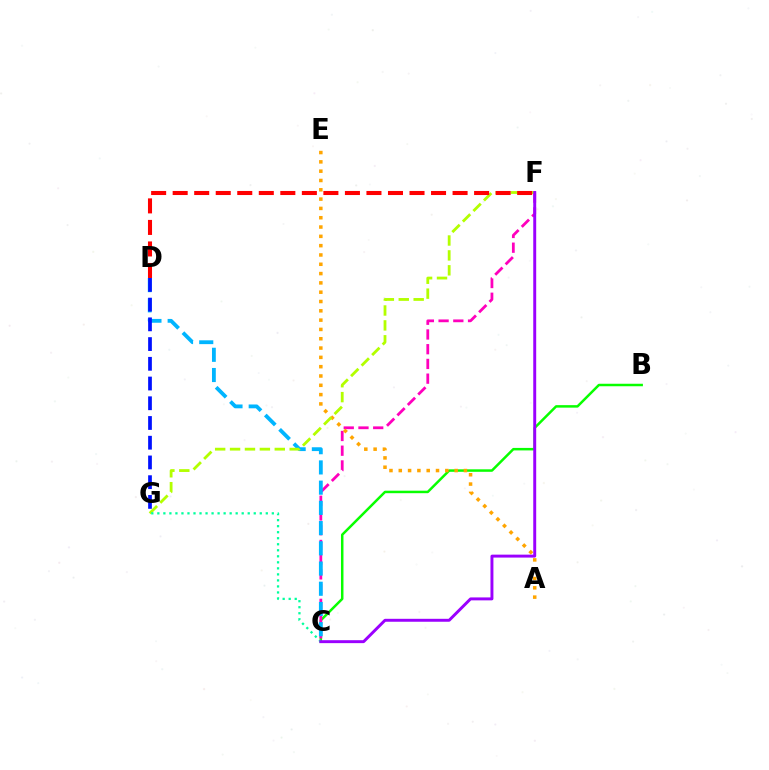{('B', 'C'): [{'color': '#08ff00', 'line_style': 'solid', 'thickness': 1.8}], ('C', 'F'): [{'color': '#ff00bd', 'line_style': 'dashed', 'thickness': 2.0}, {'color': '#9b00ff', 'line_style': 'solid', 'thickness': 2.12}], ('C', 'D'): [{'color': '#00b5ff', 'line_style': 'dashed', 'thickness': 2.75}], ('A', 'E'): [{'color': '#ffa500', 'line_style': 'dotted', 'thickness': 2.53}], ('D', 'G'): [{'color': '#0010ff', 'line_style': 'dashed', 'thickness': 2.68}], ('F', 'G'): [{'color': '#b3ff00', 'line_style': 'dashed', 'thickness': 2.02}], ('C', 'G'): [{'color': '#00ff9d', 'line_style': 'dotted', 'thickness': 1.64}], ('D', 'F'): [{'color': '#ff0000', 'line_style': 'dashed', 'thickness': 2.92}]}